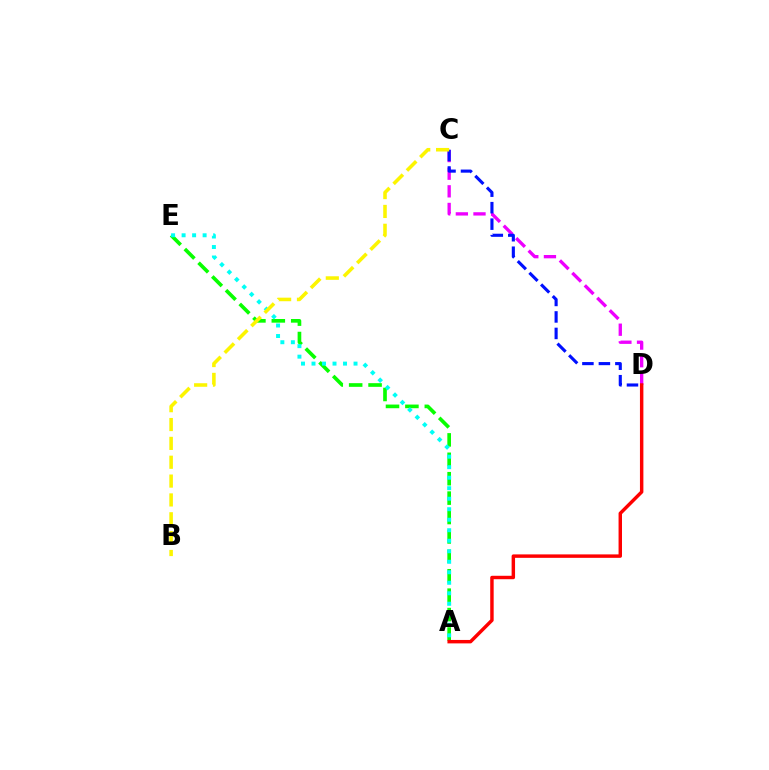{('A', 'E'): [{'color': '#08ff00', 'line_style': 'dashed', 'thickness': 2.64}, {'color': '#00fff6', 'line_style': 'dotted', 'thickness': 2.85}], ('C', 'D'): [{'color': '#ee00ff', 'line_style': 'dashed', 'thickness': 2.4}, {'color': '#0010ff', 'line_style': 'dashed', 'thickness': 2.24}], ('A', 'D'): [{'color': '#ff0000', 'line_style': 'solid', 'thickness': 2.48}], ('B', 'C'): [{'color': '#fcf500', 'line_style': 'dashed', 'thickness': 2.56}]}